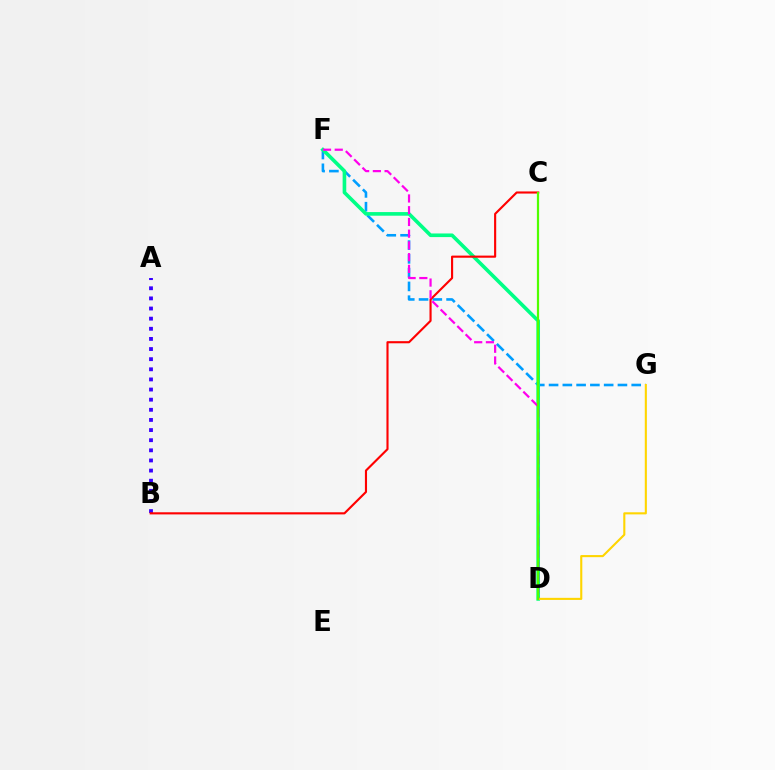{('A', 'B'): [{'color': '#3700ff', 'line_style': 'dotted', 'thickness': 2.75}], ('F', 'G'): [{'color': '#009eff', 'line_style': 'dashed', 'thickness': 1.87}], ('D', 'F'): [{'color': '#00ff86', 'line_style': 'solid', 'thickness': 2.61}, {'color': '#ff00ed', 'line_style': 'dashed', 'thickness': 1.59}], ('B', 'C'): [{'color': '#ff0000', 'line_style': 'solid', 'thickness': 1.53}], ('D', 'G'): [{'color': '#ffd500', 'line_style': 'solid', 'thickness': 1.52}], ('C', 'D'): [{'color': '#4fff00', 'line_style': 'solid', 'thickness': 1.6}]}